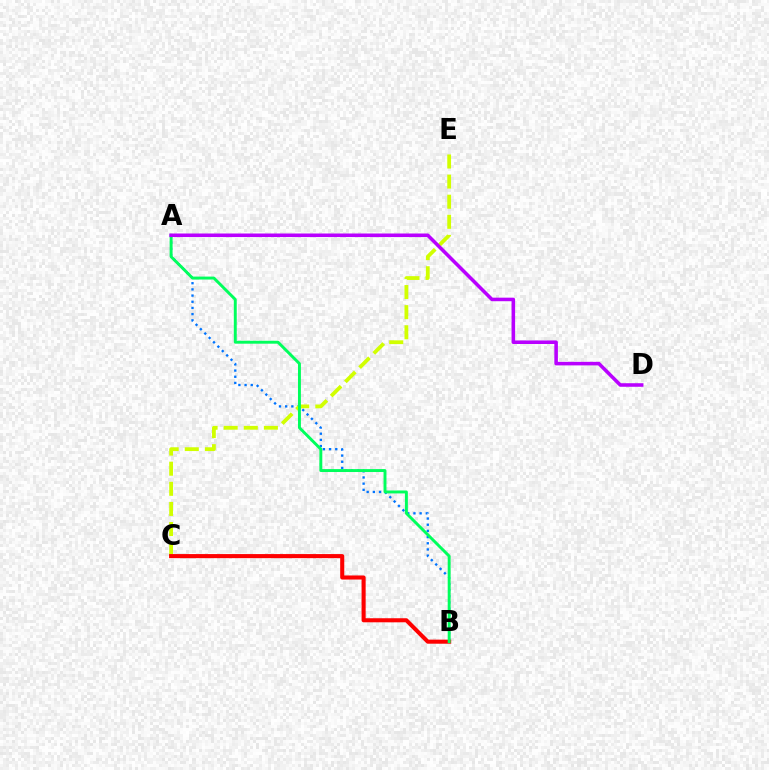{('A', 'B'): [{'color': '#0074ff', 'line_style': 'dotted', 'thickness': 1.68}, {'color': '#00ff5c', 'line_style': 'solid', 'thickness': 2.11}], ('C', 'E'): [{'color': '#d1ff00', 'line_style': 'dashed', 'thickness': 2.73}], ('B', 'C'): [{'color': '#ff0000', 'line_style': 'solid', 'thickness': 2.93}], ('A', 'D'): [{'color': '#b900ff', 'line_style': 'solid', 'thickness': 2.56}]}